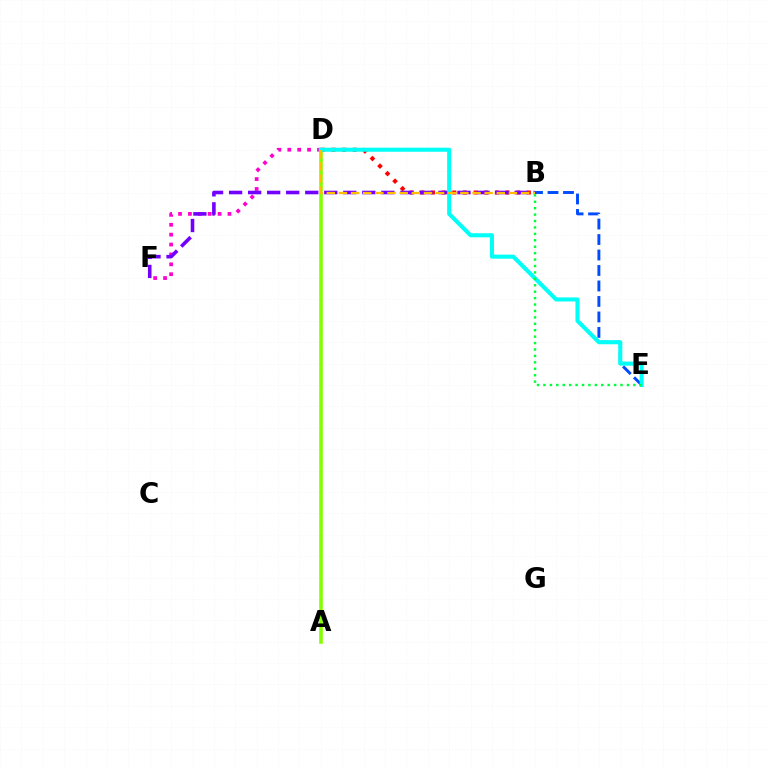{('D', 'F'): [{'color': '#ff00cf', 'line_style': 'dotted', 'thickness': 2.69}], ('B', 'D'): [{'color': '#ff0000', 'line_style': 'dotted', 'thickness': 2.89}, {'color': '#ffbd00', 'line_style': 'dashed', 'thickness': 1.65}], ('B', 'F'): [{'color': '#7200ff', 'line_style': 'dashed', 'thickness': 2.59}], ('B', 'E'): [{'color': '#004bff', 'line_style': 'dashed', 'thickness': 2.1}, {'color': '#00ff39', 'line_style': 'dotted', 'thickness': 1.75}], ('A', 'D'): [{'color': '#84ff00', 'line_style': 'solid', 'thickness': 2.58}], ('D', 'E'): [{'color': '#00fff6', 'line_style': 'solid', 'thickness': 2.93}]}